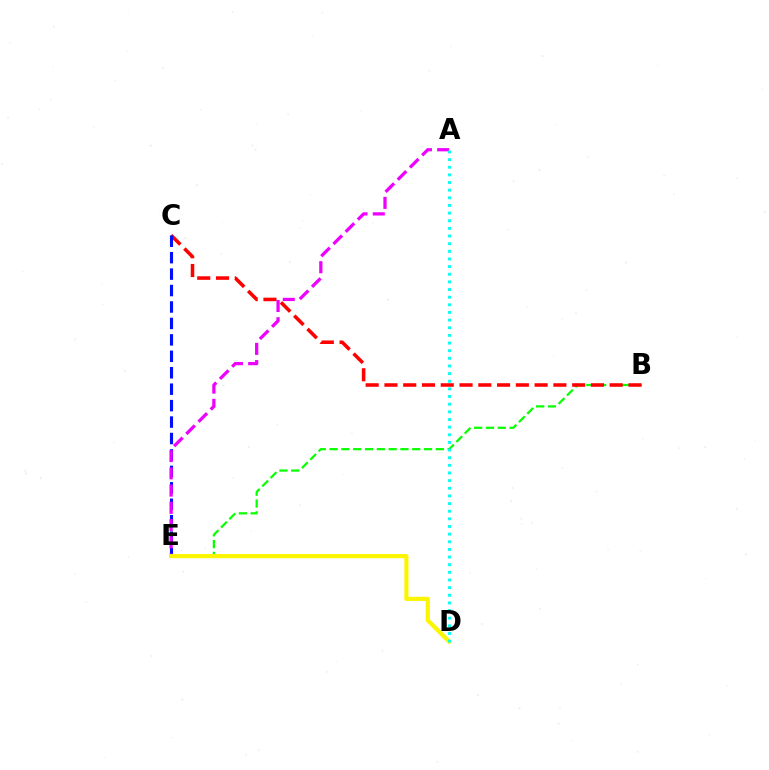{('B', 'E'): [{'color': '#08ff00', 'line_style': 'dashed', 'thickness': 1.6}], ('B', 'C'): [{'color': '#ff0000', 'line_style': 'dashed', 'thickness': 2.55}], ('C', 'E'): [{'color': '#0010ff', 'line_style': 'dashed', 'thickness': 2.23}], ('A', 'E'): [{'color': '#ee00ff', 'line_style': 'dashed', 'thickness': 2.34}], ('D', 'E'): [{'color': '#fcf500', 'line_style': 'solid', 'thickness': 2.99}], ('A', 'D'): [{'color': '#00fff6', 'line_style': 'dotted', 'thickness': 2.08}]}